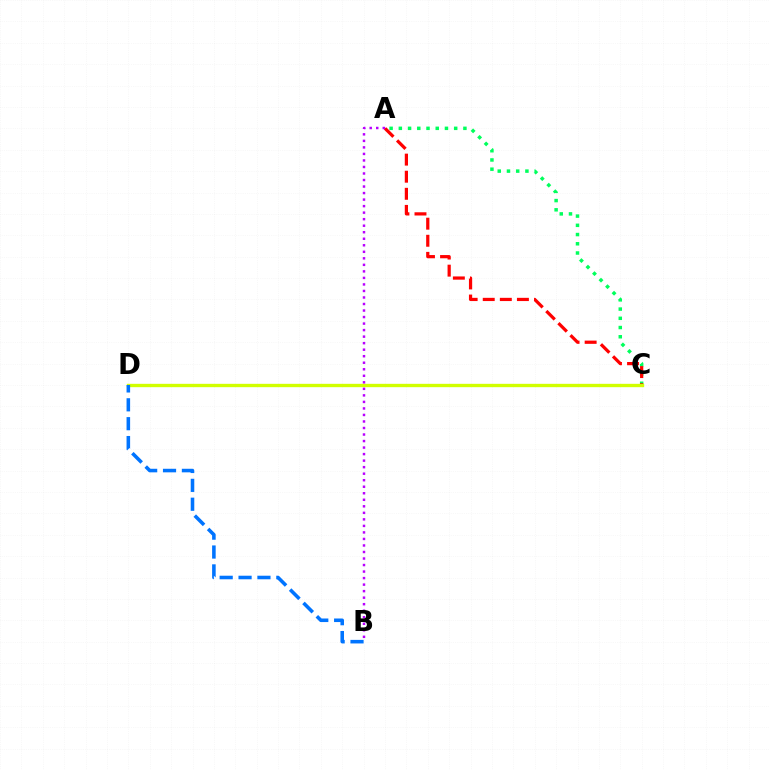{('A', 'C'): [{'color': '#00ff5c', 'line_style': 'dotted', 'thickness': 2.51}, {'color': '#ff0000', 'line_style': 'dashed', 'thickness': 2.32}], ('C', 'D'): [{'color': '#d1ff00', 'line_style': 'solid', 'thickness': 2.41}], ('A', 'B'): [{'color': '#b900ff', 'line_style': 'dotted', 'thickness': 1.77}], ('B', 'D'): [{'color': '#0074ff', 'line_style': 'dashed', 'thickness': 2.57}]}